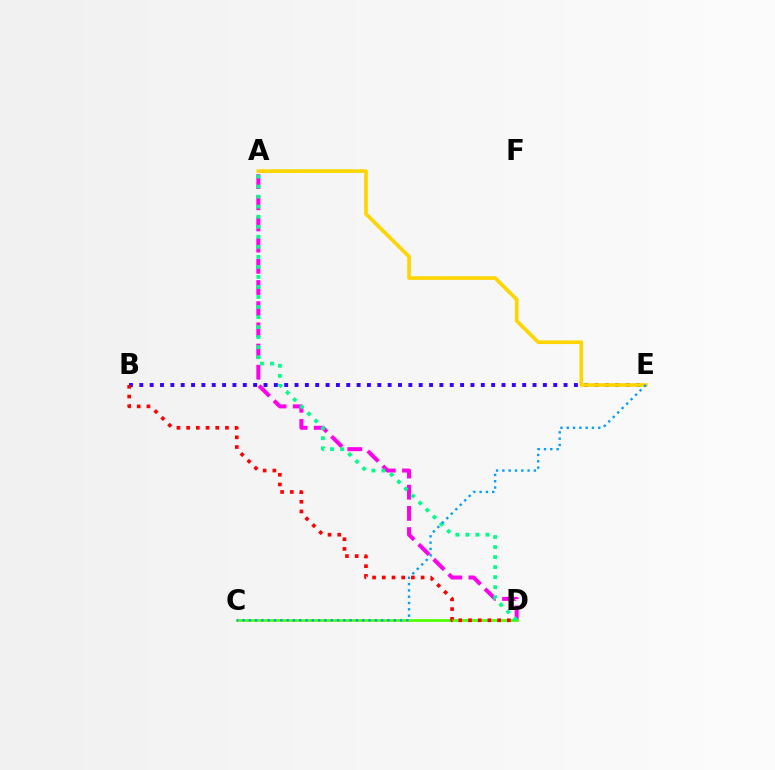{('A', 'D'): [{'color': '#ff00ed', 'line_style': 'dashed', 'thickness': 2.88}, {'color': '#00ff86', 'line_style': 'dotted', 'thickness': 2.73}], ('C', 'D'): [{'color': '#4fff00', 'line_style': 'solid', 'thickness': 1.95}], ('B', 'E'): [{'color': '#3700ff', 'line_style': 'dotted', 'thickness': 2.81}], ('A', 'E'): [{'color': '#ffd500', 'line_style': 'solid', 'thickness': 2.63}], ('B', 'D'): [{'color': '#ff0000', 'line_style': 'dotted', 'thickness': 2.64}], ('C', 'E'): [{'color': '#009eff', 'line_style': 'dotted', 'thickness': 1.71}]}